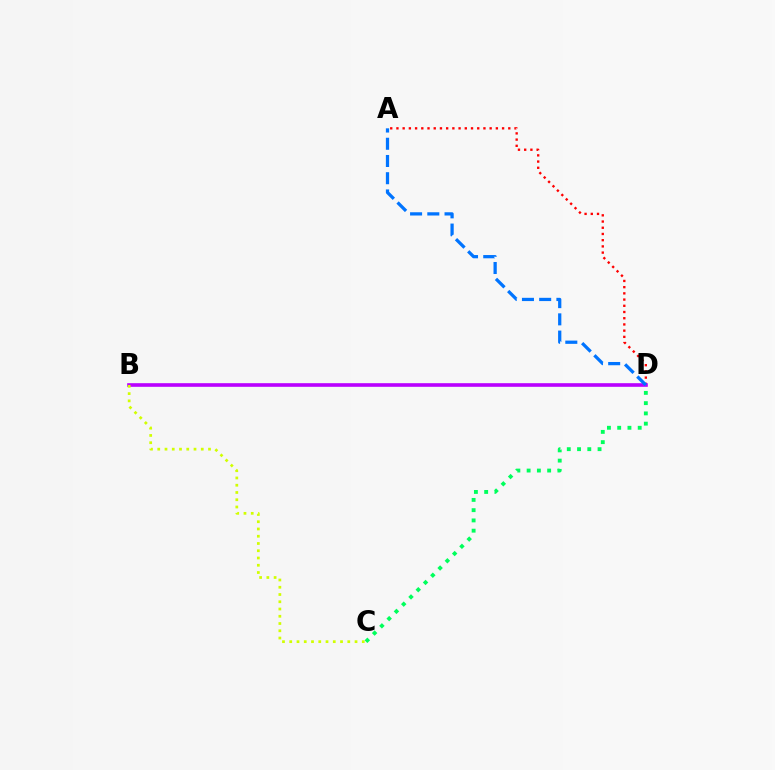{('A', 'D'): [{'color': '#ff0000', 'line_style': 'dotted', 'thickness': 1.69}, {'color': '#0074ff', 'line_style': 'dashed', 'thickness': 2.34}], ('B', 'D'): [{'color': '#b900ff', 'line_style': 'solid', 'thickness': 2.61}], ('C', 'D'): [{'color': '#00ff5c', 'line_style': 'dotted', 'thickness': 2.79}], ('B', 'C'): [{'color': '#d1ff00', 'line_style': 'dotted', 'thickness': 1.97}]}